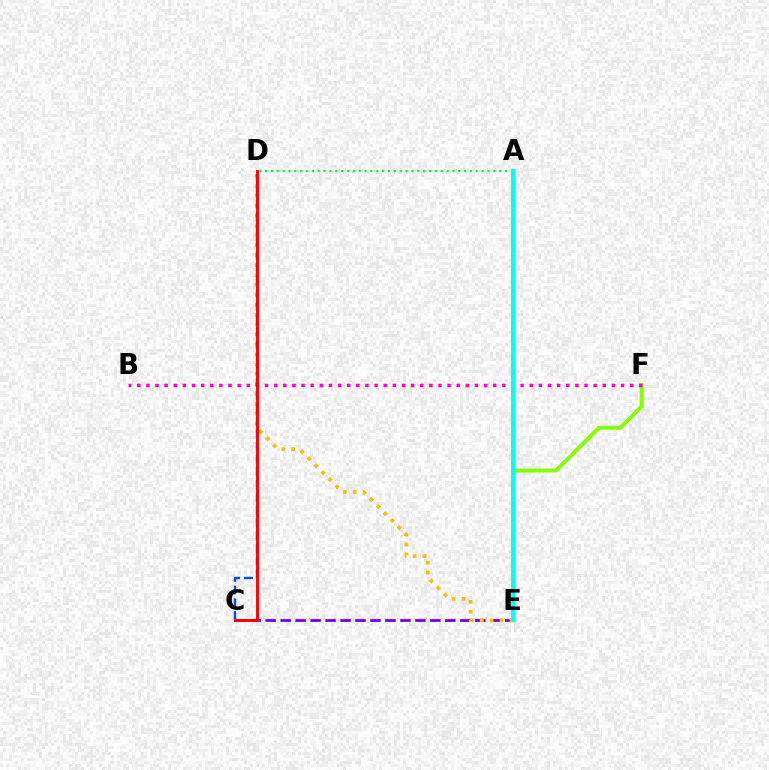{('E', 'F'): [{'color': '#84ff00', 'line_style': 'solid', 'thickness': 2.82}], ('C', 'E'): [{'color': '#7200ff', 'line_style': 'dashed', 'thickness': 2.03}], ('D', 'E'): [{'color': '#ffbd00', 'line_style': 'dotted', 'thickness': 2.69}], ('B', 'F'): [{'color': '#ff00cf', 'line_style': 'dotted', 'thickness': 2.48}], ('C', 'D'): [{'color': '#004bff', 'line_style': 'dashed', 'thickness': 1.73}, {'color': '#ff0000', 'line_style': 'solid', 'thickness': 2.07}], ('A', 'D'): [{'color': '#00ff39', 'line_style': 'dotted', 'thickness': 1.59}], ('A', 'E'): [{'color': '#00fff6', 'line_style': 'solid', 'thickness': 2.95}]}